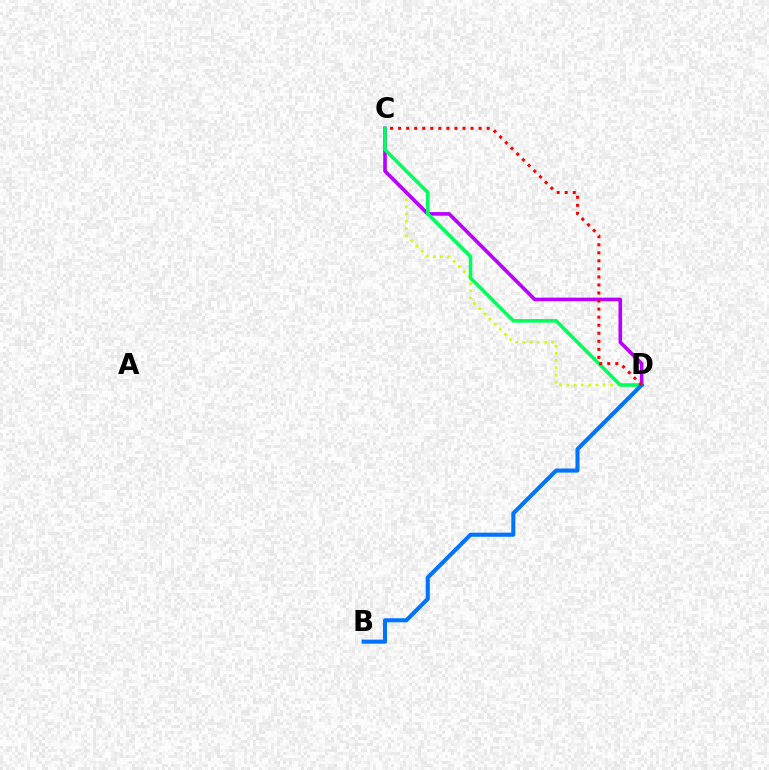{('C', 'D'): [{'color': '#d1ff00', 'line_style': 'dotted', 'thickness': 1.97}, {'color': '#b900ff', 'line_style': 'solid', 'thickness': 2.6}, {'color': '#00ff5c', 'line_style': 'solid', 'thickness': 2.55}, {'color': '#ff0000', 'line_style': 'dotted', 'thickness': 2.19}], ('B', 'D'): [{'color': '#0074ff', 'line_style': 'solid', 'thickness': 2.94}]}